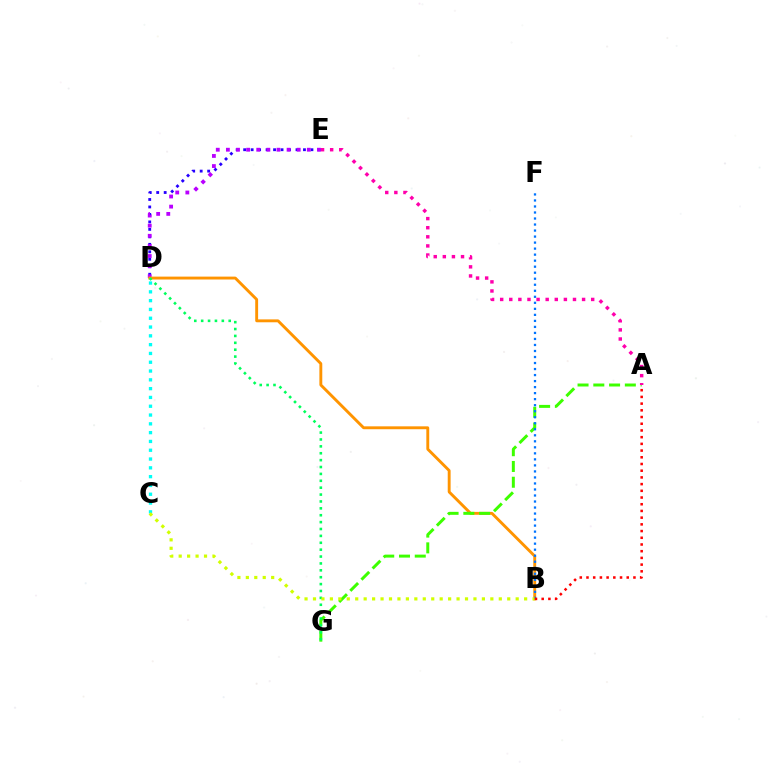{('D', 'E'): [{'color': '#2500ff', 'line_style': 'dotted', 'thickness': 2.03}, {'color': '#b900ff', 'line_style': 'dotted', 'thickness': 2.75}], ('B', 'D'): [{'color': '#ff9400', 'line_style': 'solid', 'thickness': 2.08}], ('C', 'D'): [{'color': '#00fff6', 'line_style': 'dotted', 'thickness': 2.39}], ('A', 'G'): [{'color': '#3dff00', 'line_style': 'dashed', 'thickness': 2.14}], ('A', 'E'): [{'color': '#ff00ac', 'line_style': 'dotted', 'thickness': 2.47}], ('D', 'G'): [{'color': '#00ff5c', 'line_style': 'dotted', 'thickness': 1.87}], ('B', 'F'): [{'color': '#0074ff', 'line_style': 'dotted', 'thickness': 1.64}], ('B', 'C'): [{'color': '#d1ff00', 'line_style': 'dotted', 'thickness': 2.29}], ('A', 'B'): [{'color': '#ff0000', 'line_style': 'dotted', 'thickness': 1.82}]}